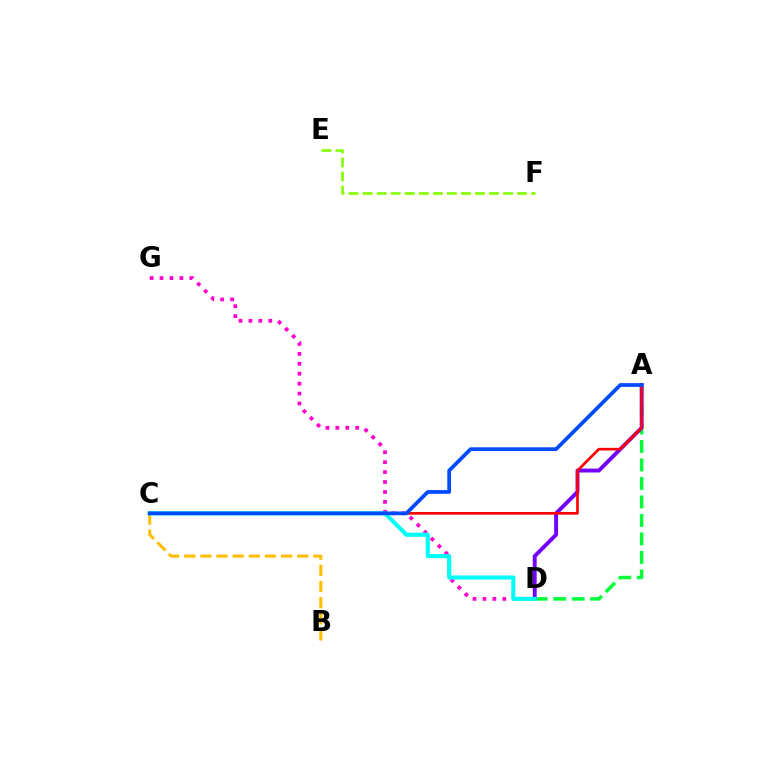{('B', 'C'): [{'color': '#ffbd00', 'line_style': 'dashed', 'thickness': 2.19}], ('E', 'F'): [{'color': '#84ff00', 'line_style': 'dashed', 'thickness': 1.91}], ('A', 'D'): [{'color': '#00ff39', 'line_style': 'dashed', 'thickness': 2.51}, {'color': '#7200ff', 'line_style': 'solid', 'thickness': 2.8}], ('D', 'G'): [{'color': '#ff00cf', 'line_style': 'dotted', 'thickness': 2.7}], ('C', 'D'): [{'color': '#00fff6', 'line_style': 'solid', 'thickness': 2.96}], ('A', 'C'): [{'color': '#ff0000', 'line_style': 'solid', 'thickness': 1.91}, {'color': '#004bff', 'line_style': 'solid', 'thickness': 2.69}]}